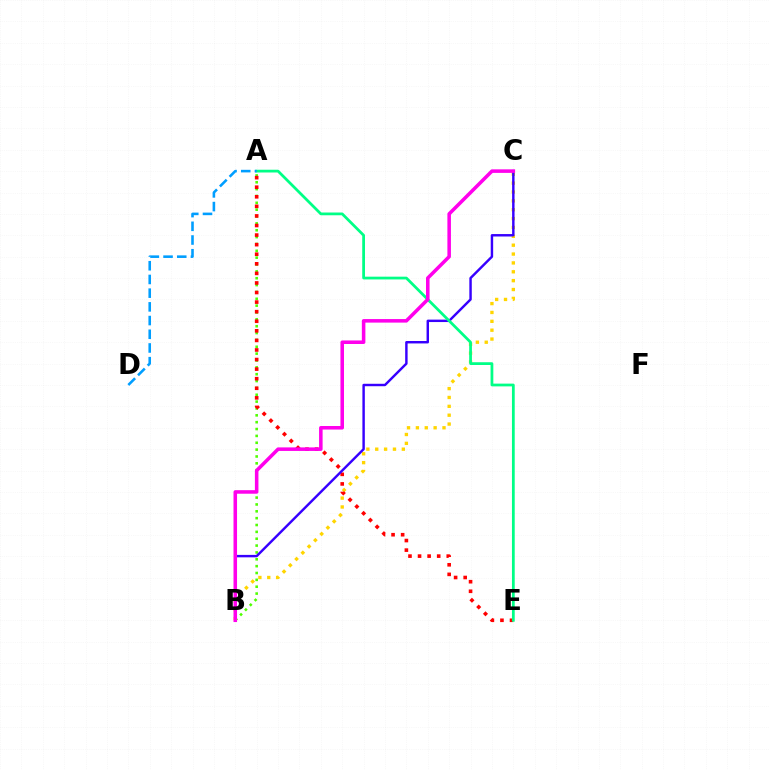{('A', 'B'): [{'color': '#4fff00', 'line_style': 'dotted', 'thickness': 1.86}], ('B', 'C'): [{'color': '#ffd500', 'line_style': 'dotted', 'thickness': 2.41}, {'color': '#3700ff', 'line_style': 'solid', 'thickness': 1.75}, {'color': '#ff00ed', 'line_style': 'solid', 'thickness': 2.55}], ('A', 'E'): [{'color': '#ff0000', 'line_style': 'dotted', 'thickness': 2.6}, {'color': '#00ff86', 'line_style': 'solid', 'thickness': 1.99}], ('A', 'D'): [{'color': '#009eff', 'line_style': 'dashed', 'thickness': 1.86}]}